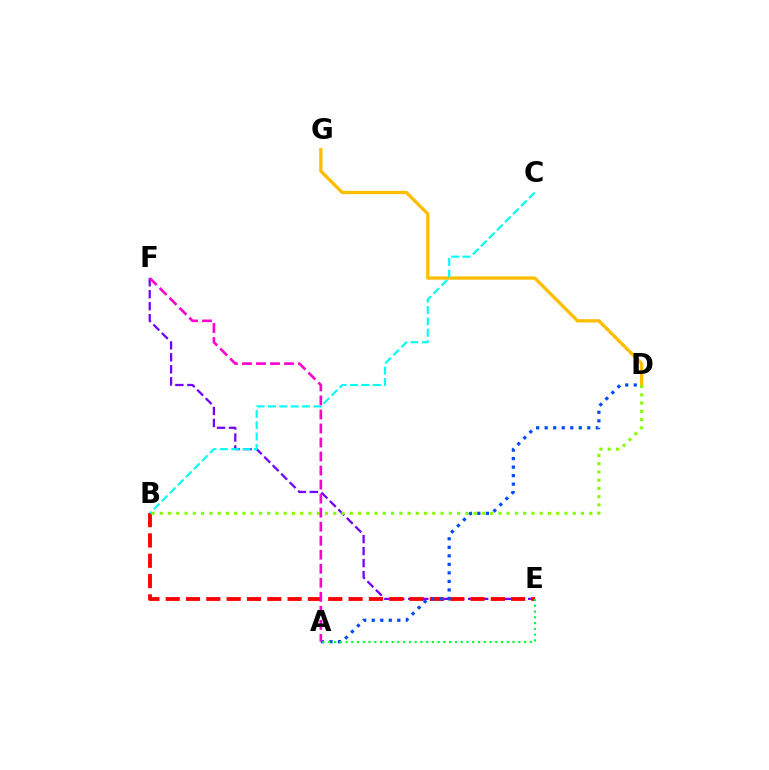{('D', 'G'): [{'color': '#ffbd00', 'line_style': 'solid', 'thickness': 2.37}], ('E', 'F'): [{'color': '#7200ff', 'line_style': 'dashed', 'thickness': 1.63}], ('B', 'E'): [{'color': '#ff0000', 'line_style': 'dashed', 'thickness': 2.76}], ('A', 'D'): [{'color': '#004bff', 'line_style': 'dotted', 'thickness': 2.32}], ('B', 'C'): [{'color': '#00fff6', 'line_style': 'dashed', 'thickness': 1.54}], ('B', 'D'): [{'color': '#84ff00', 'line_style': 'dotted', 'thickness': 2.24}], ('A', 'F'): [{'color': '#ff00cf', 'line_style': 'dashed', 'thickness': 1.91}], ('A', 'E'): [{'color': '#00ff39', 'line_style': 'dotted', 'thickness': 1.56}]}